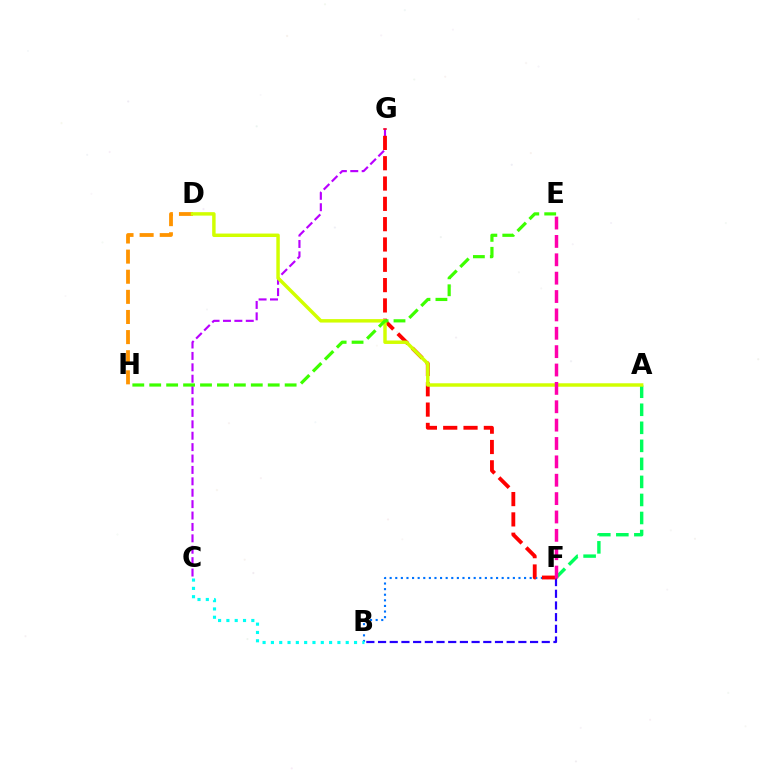{('D', 'H'): [{'color': '#ff9400', 'line_style': 'dashed', 'thickness': 2.73}], ('A', 'F'): [{'color': '#00ff5c', 'line_style': 'dashed', 'thickness': 2.45}], ('B', 'F'): [{'color': '#0074ff', 'line_style': 'dotted', 'thickness': 1.52}, {'color': '#2500ff', 'line_style': 'dashed', 'thickness': 1.59}], ('C', 'G'): [{'color': '#b900ff', 'line_style': 'dashed', 'thickness': 1.55}], ('F', 'G'): [{'color': '#ff0000', 'line_style': 'dashed', 'thickness': 2.76}], ('A', 'D'): [{'color': '#d1ff00', 'line_style': 'solid', 'thickness': 2.49}], ('E', 'F'): [{'color': '#ff00ac', 'line_style': 'dashed', 'thickness': 2.5}], ('B', 'C'): [{'color': '#00fff6', 'line_style': 'dotted', 'thickness': 2.26}], ('E', 'H'): [{'color': '#3dff00', 'line_style': 'dashed', 'thickness': 2.3}]}